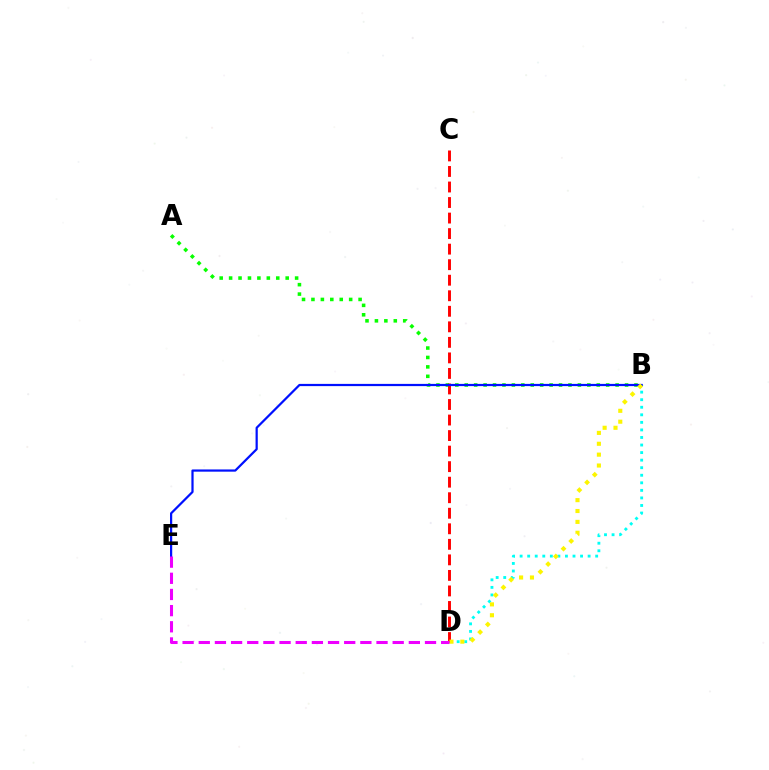{('B', 'D'): [{'color': '#00fff6', 'line_style': 'dotted', 'thickness': 2.05}, {'color': '#fcf500', 'line_style': 'dotted', 'thickness': 2.95}], ('A', 'B'): [{'color': '#08ff00', 'line_style': 'dotted', 'thickness': 2.56}], ('C', 'D'): [{'color': '#ff0000', 'line_style': 'dashed', 'thickness': 2.11}], ('B', 'E'): [{'color': '#0010ff', 'line_style': 'solid', 'thickness': 1.6}], ('D', 'E'): [{'color': '#ee00ff', 'line_style': 'dashed', 'thickness': 2.2}]}